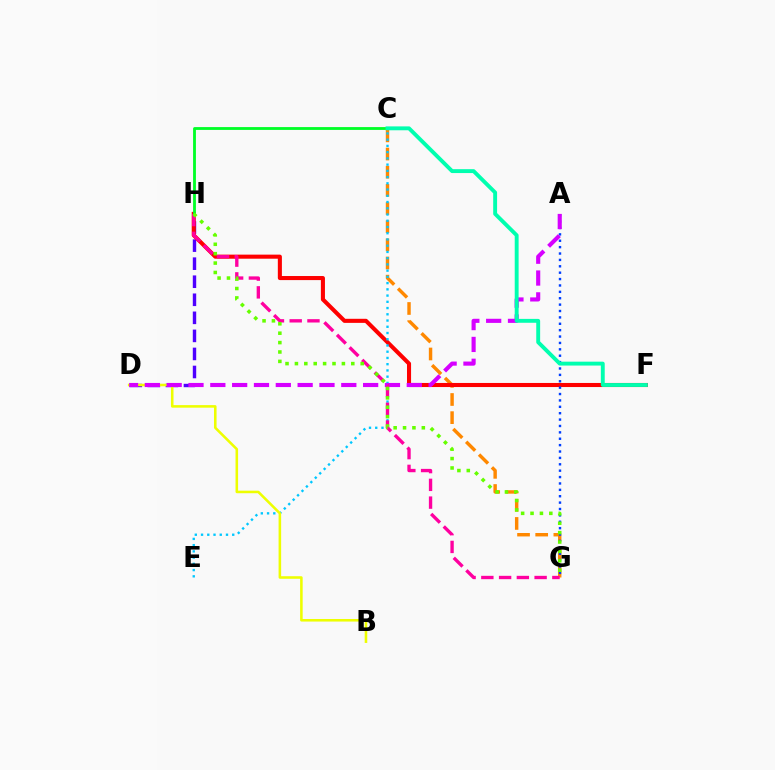{('C', 'G'): [{'color': '#ff8800', 'line_style': 'dashed', 'thickness': 2.47}], ('D', 'H'): [{'color': '#4f00ff', 'line_style': 'dashed', 'thickness': 2.45}], ('F', 'H'): [{'color': '#ff0000', 'line_style': 'solid', 'thickness': 2.93}], ('A', 'G'): [{'color': '#003fff', 'line_style': 'dotted', 'thickness': 1.74}], ('C', 'E'): [{'color': '#00c7ff', 'line_style': 'dotted', 'thickness': 1.69}], ('B', 'D'): [{'color': '#eeff00', 'line_style': 'solid', 'thickness': 1.84}], ('A', 'D'): [{'color': '#d600ff', 'line_style': 'dashed', 'thickness': 2.97}], ('G', 'H'): [{'color': '#ff00a0', 'line_style': 'dashed', 'thickness': 2.41}, {'color': '#66ff00', 'line_style': 'dotted', 'thickness': 2.55}], ('C', 'H'): [{'color': '#00ff27', 'line_style': 'solid', 'thickness': 2.03}], ('C', 'F'): [{'color': '#00ffaf', 'line_style': 'solid', 'thickness': 2.8}]}